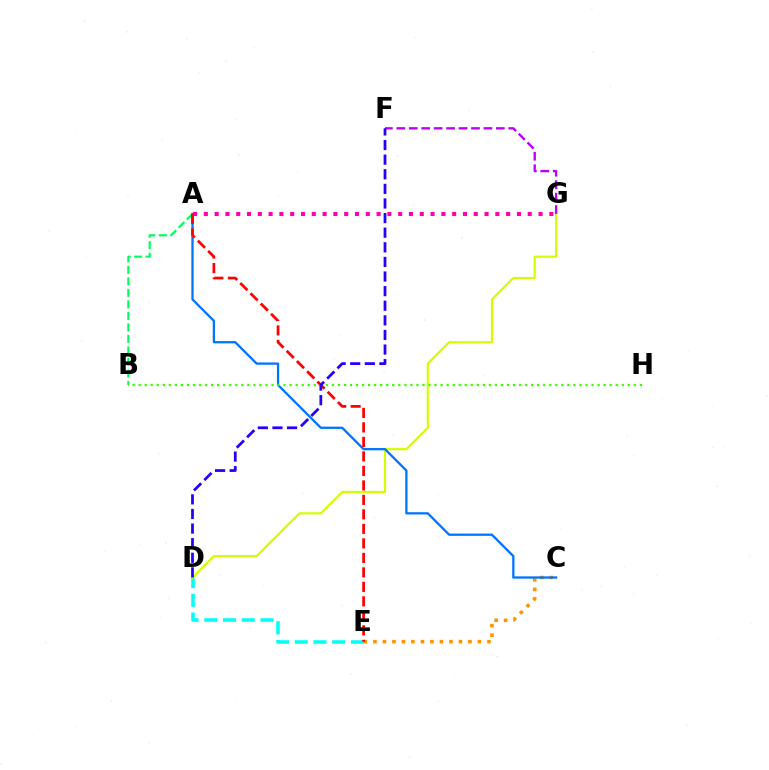{('D', 'E'): [{'color': '#00fff6', 'line_style': 'dashed', 'thickness': 2.55}], ('C', 'E'): [{'color': '#ff9400', 'line_style': 'dotted', 'thickness': 2.58}], ('D', 'G'): [{'color': '#d1ff00', 'line_style': 'solid', 'thickness': 1.56}], ('A', 'B'): [{'color': '#00ff5c', 'line_style': 'dashed', 'thickness': 1.56}], ('A', 'C'): [{'color': '#0074ff', 'line_style': 'solid', 'thickness': 1.64}], ('A', 'G'): [{'color': '#ff00ac', 'line_style': 'dotted', 'thickness': 2.93}], ('A', 'E'): [{'color': '#ff0000', 'line_style': 'dashed', 'thickness': 1.97}], ('B', 'H'): [{'color': '#3dff00', 'line_style': 'dotted', 'thickness': 1.64}], ('F', 'G'): [{'color': '#b900ff', 'line_style': 'dashed', 'thickness': 1.69}], ('D', 'F'): [{'color': '#2500ff', 'line_style': 'dashed', 'thickness': 1.98}]}